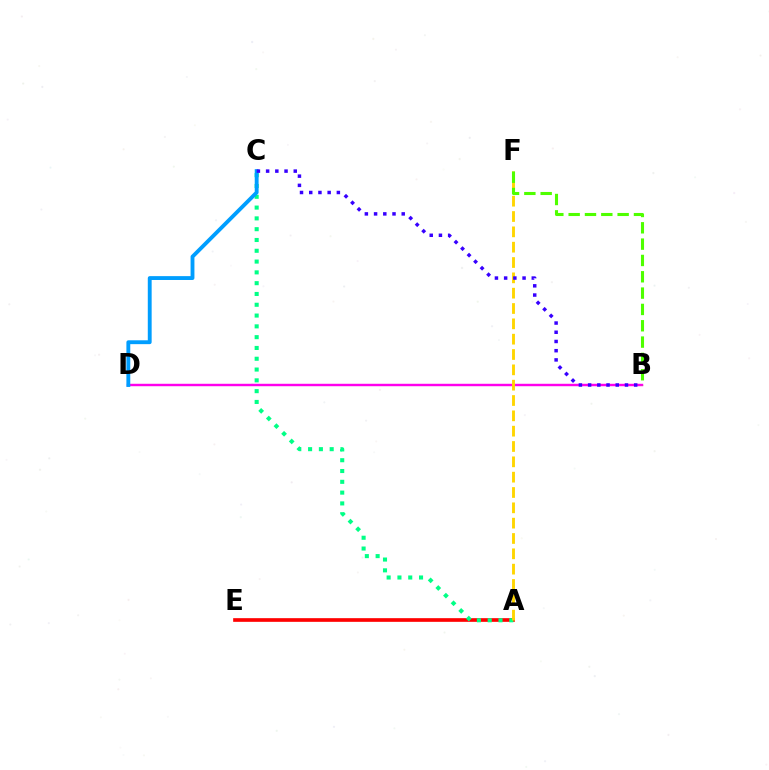{('A', 'E'): [{'color': '#ff0000', 'line_style': 'solid', 'thickness': 2.64}], ('B', 'D'): [{'color': '#ff00ed', 'line_style': 'solid', 'thickness': 1.76}], ('A', 'C'): [{'color': '#00ff86', 'line_style': 'dotted', 'thickness': 2.93}], ('C', 'D'): [{'color': '#009eff', 'line_style': 'solid', 'thickness': 2.78}], ('A', 'F'): [{'color': '#ffd500', 'line_style': 'dashed', 'thickness': 2.08}], ('B', 'C'): [{'color': '#3700ff', 'line_style': 'dotted', 'thickness': 2.5}], ('B', 'F'): [{'color': '#4fff00', 'line_style': 'dashed', 'thickness': 2.22}]}